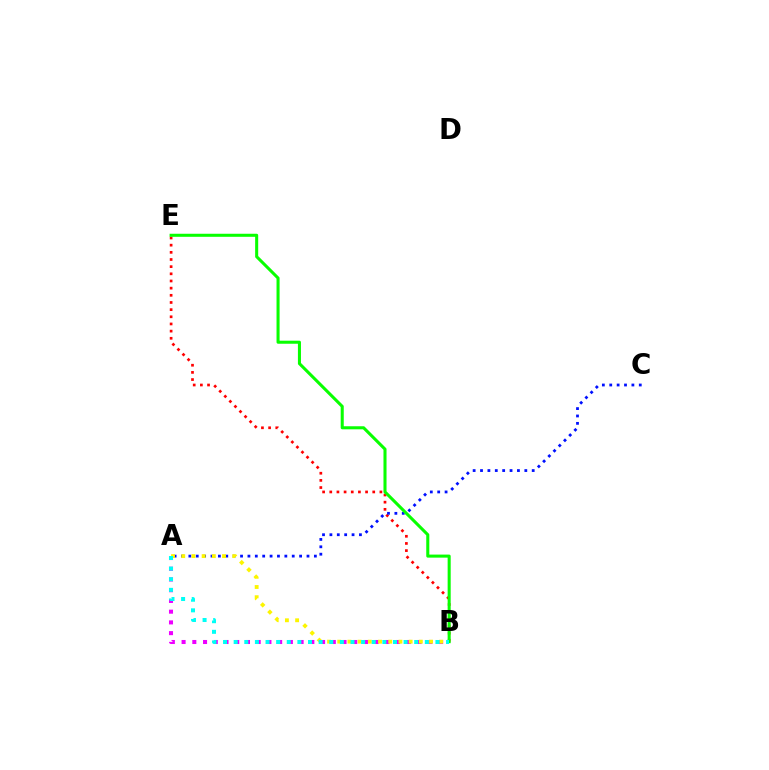{('A', 'B'): [{'color': '#ee00ff', 'line_style': 'dotted', 'thickness': 2.92}, {'color': '#fcf500', 'line_style': 'dotted', 'thickness': 2.77}, {'color': '#00fff6', 'line_style': 'dotted', 'thickness': 2.89}], ('B', 'E'): [{'color': '#ff0000', 'line_style': 'dotted', 'thickness': 1.95}, {'color': '#08ff00', 'line_style': 'solid', 'thickness': 2.2}], ('A', 'C'): [{'color': '#0010ff', 'line_style': 'dotted', 'thickness': 2.01}]}